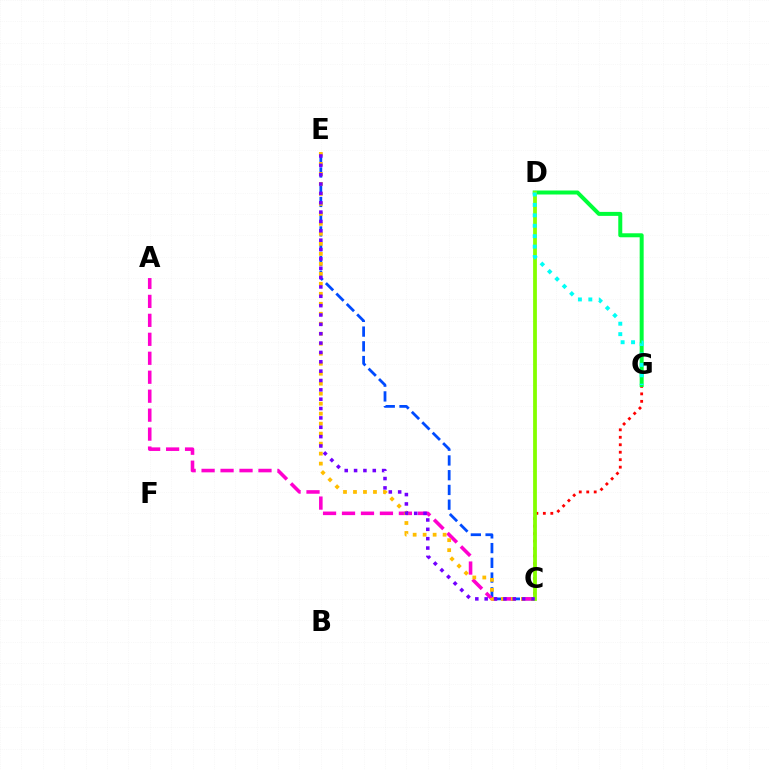{('C', 'G'): [{'color': '#ff0000', 'line_style': 'dotted', 'thickness': 2.03}], ('D', 'G'): [{'color': '#00ff39', 'line_style': 'solid', 'thickness': 2.88}, {'color': '#00fff6', 'line_style': 'dotted', 'thickness': 2.83}], ('C', 'E'): [{'color': '#004bff', 'line_style': 'dashed', 'thickness': 2.0}, {'color': '#ffbd00', 'line_style': 'dotted', 'thickness': 2.71}, {'color': '#7200ff', 'line_style': 'dotted', 'thickness': 2.54}], ('A', 'C'): [{'color': '#ff00cf', 'line_style': 'dashed', 'thickness': 2.58}], ('C', 'D'): [{'color': '#84ff00', 'line_style': 'solid', 'thickness': 2.72}]}